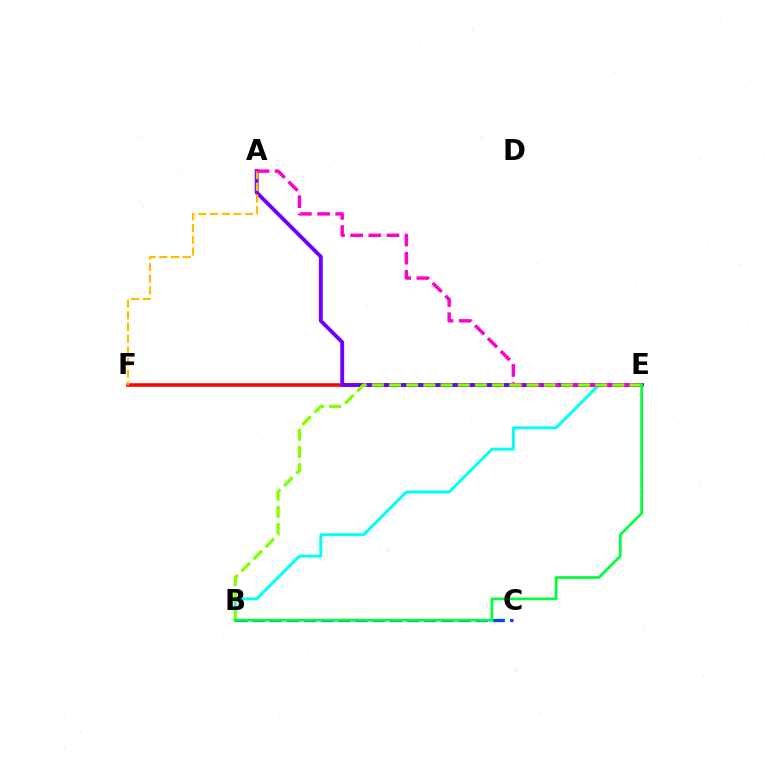{('B', 'E'): [{'color': '#00fff6', 'line_style': 'solid', 'thickness': 2.11}, {'color': '#84ff00', 'line_style': 'dashed', 'thickness': 2.33}, {'color': '#00ff39', 'line_style': 'solid', 'thickness': 1.95}], ('B', 'C'): [{'color': '#004bff', 'line_style': 'dashed', 'thickness': 2.33}], ('E', 'F'): [{'color': '#ff0000', 'line_style': 'solid', 'thickness': 2.55}], ('A', 'E'): [{'color': '#7200ff', 'line_style': 'solid', 'thickness': 2.79}, {'color': '#ff00cf', 'line_style': 'dashed', 'thickness': 2.47}], ('A', 'F'): [{'color': '#ffbd00', 'line_style': 'dashed', 'thickness': 1.59}]}